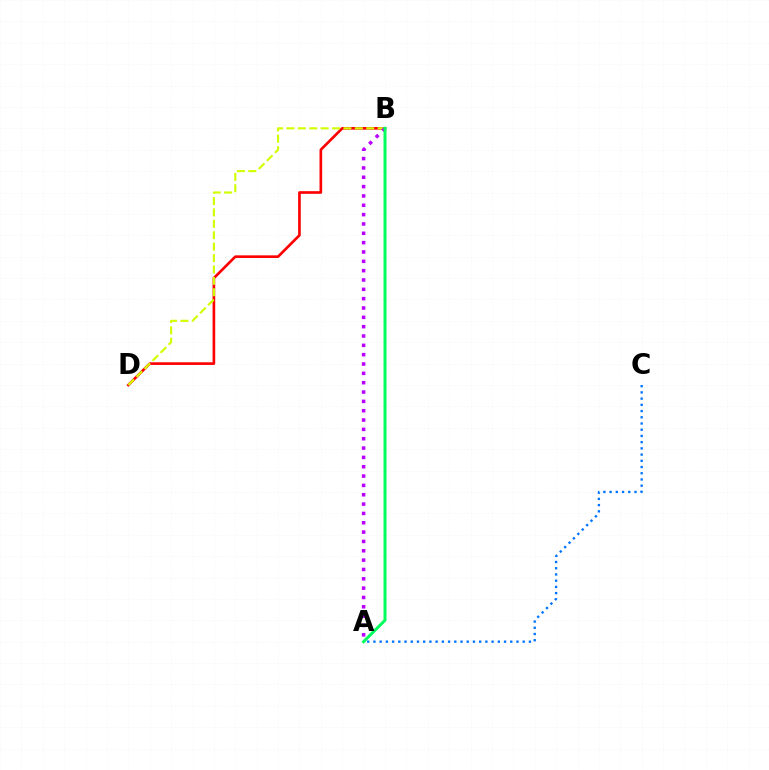{('B', 'D'): [{'color': '#ff0000', 'line_style': 'solid', 'thickness': 1.91}, {'color': '#d1ff00', 'line_style': 'dashed', 'thickness': 1.55}], ('A', 'B'): [{'color': '#b900ff', 'line_style': 'dotted', 'thickness': 2.54}, {'color': '#00ff5c', 'line_style': 'solid', 'thickness': 2.16}], ('A', 'C'): [{'color': '#0074ff', 'line_style': 'dotted', 'thickness': 1.69}]}